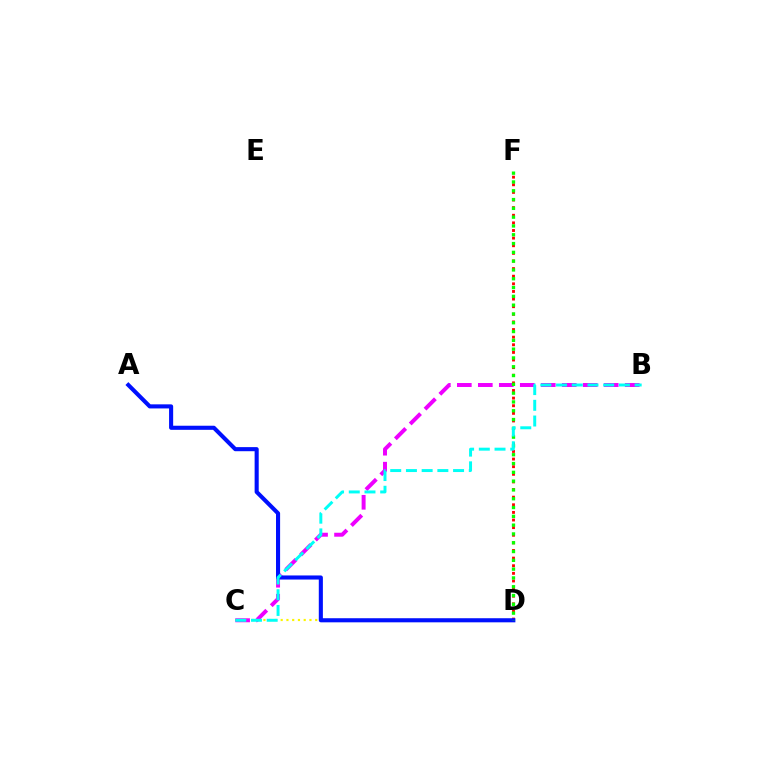{('C', 'D'): [{'color': '#fcf500', 'line_style': 'dotted', 'thickness': 1.56}], ('B', 'C'): [{'color': '#ee00ff', 'line_style': 'dashed', 'thickness': 2.85}, {'color': '#00fff6', 'line_style': 'dashed', 'thickness': 2.13}], ('D', 'F'): [{'color': '#ff0000', 'line_style': 'dotted', 'thickness': 2.07}, {'color': '#08ff00', 'line_style': 'dotted', 'thickness': 2.39}], ('A', 'D'): [{'color': '#0010ff', 'line_style': 'solid', 'thickness': 2.95}]}